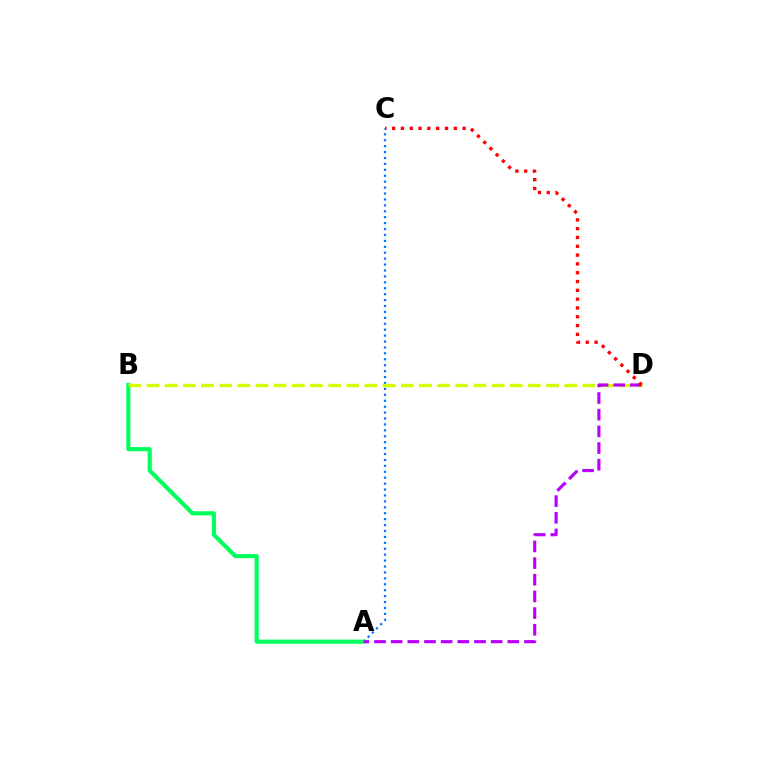{('A', 'C'): [{'color': '#0074ff', 'line_style': 'dotted', 'thickness': 1.61}], ('A', 'B'): [{'color': '#00ff5c', 'line_style': 'solid', 'thickness': 2.98}], ('B', 'D'): [{'color': '#d1ff00', 'line_style': 'dashed', 'thickness': 2.47}], ('A', 'D'): [{'color': '#b900ff', 'line_style': 'dashed', 'thickness': 2.26}], ('C', 'D'): [{'color': '#ff0000', 'line_style': 'dotted', 'thickness': 2.39}]}